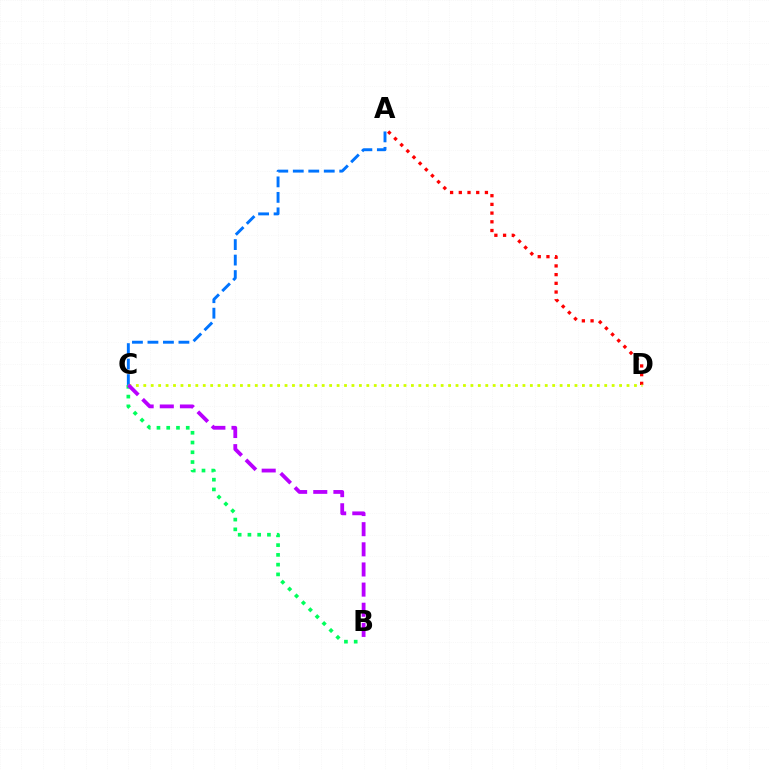{('A', 'D'): [{'color': '#ff0000', 'line_style': 'dotted', 'thickness': 2.37}], ('A', 'C'): [{'color': '#0074ff', 'line_style': 'dashed', 'thickness': 2.1}], ('C', 'D'): [{'color': '#d1ff00', 'line_style': 'dotted', 'thickness': 2.02}], ('B', 'C'): [{'color': '#00ff5c', 'line_style': 'dotted', 'thickness': 2.65}, {'color': '#b900ff', 'line_style': 'dashed', 'thickness': 2.74}]}